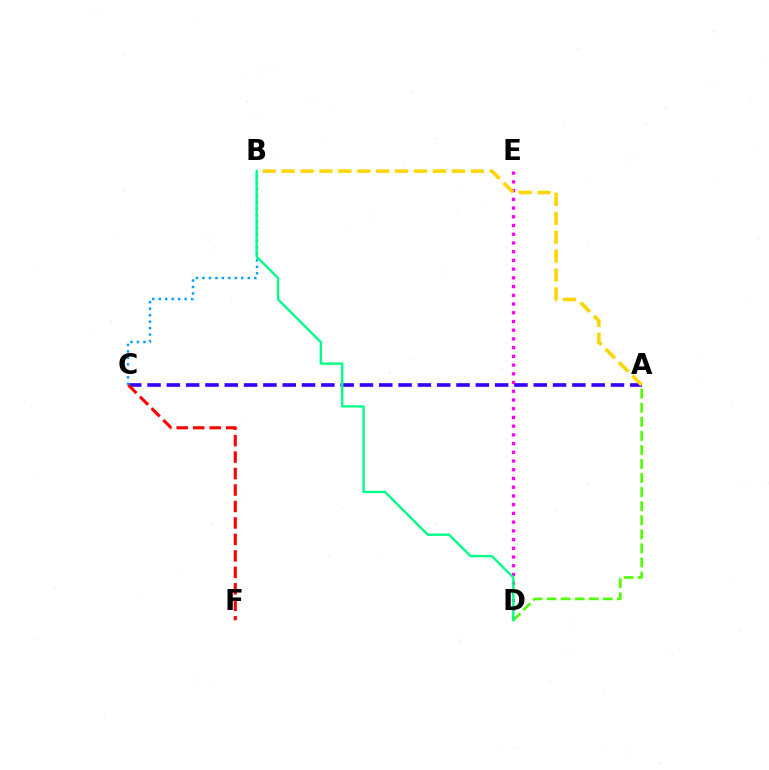{('D', 'E'): [{'color': '#ff00ed', 'line_style': 'dotted', 'thickness': 2.37}], ('A', 'C'): [{'color': '#3700ff', 'line_style': 'dashed', 'thickness': 2.62}], ('C', 'F'): [{'color': '#ff0000', 'line_style': 'dashed', 'thickness': 2.24}], ('A', 'B'): [{'color': '#ffd500', 'line_style': 'dashed', 'thickness': 2.57}], ('A', 'D'): [{'color': '#4fff00', 'line_style': 'dashed', 'thickness': 1.91}], ('B', 'C'): [{'color': '#009eff', 'line_style': 'dotted', 'thickness': 1.76}], ('B', 'D'): [{'color': '#00ff86', 'line_style': 'solid', 'thickness': 1.7}]}